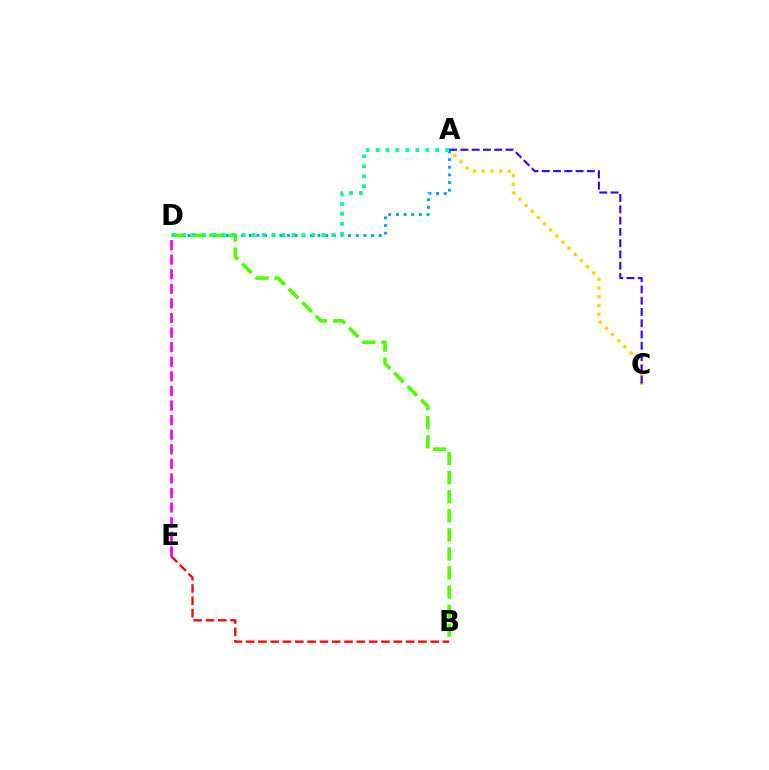{('B', 'E'): [{'color': '#ff0000', 'line_style': 'dashed', 'thickness': 1.67}], ('A', 'C'): [{'color': '#ffd500', 'line_style': 'dotted', 'thickness': 2.36}, {'color': '#3700ff', 'line_style': 'dashed', 'thickness': 1.53}], ('A', 'D'): [{'color': '#009eff', 'line_style': 'dotted', 'thickness': 2.08}, {'color': '#00ff86', 'line_style': 'dotted', 'thickness': 2.7}], ('B', 'D'): [{'color': '#4fff00', 'line_style': 'dashed', 'thickness': 2.59}], ('D', 'E'): [{'color': '#ff00ed', 'line_style': 'dashed', 'thickness': 1.98}]}